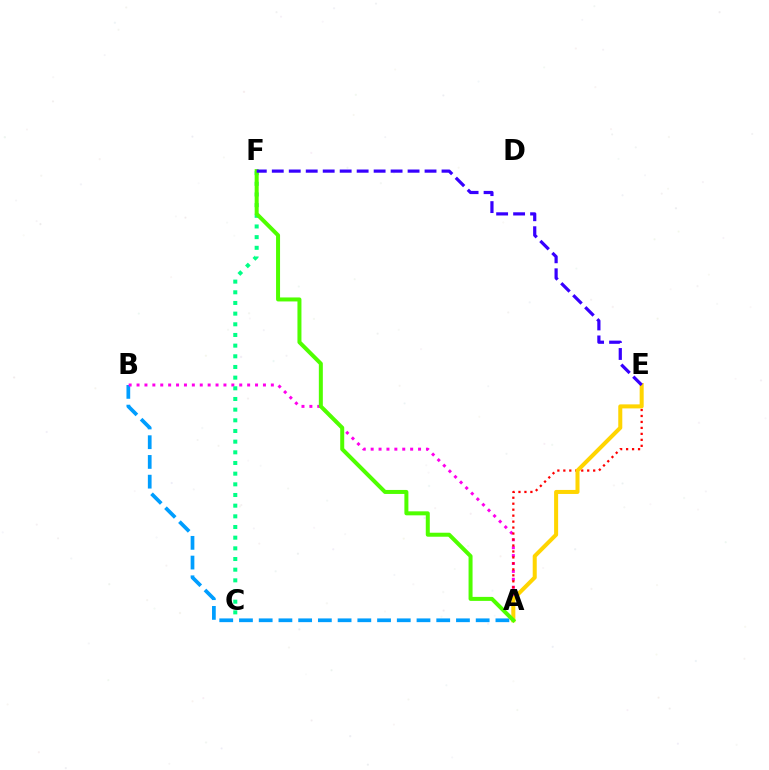{('A', 'B'): [{'color': '#009eff', 'line_style': 'dashed', 'thickness': 2.68}, {'color': '#ff00ed', 'line_style': 'dotted', 'thickness': 2.15}], ('A', 'E'): [{'color': '#ff0000', 'line_style': 'dotted', 'thickness': 1.62}, {'color': '#ffd500', 'line_style': 'solid', 'thickness': 2.9}], ('C', 'F'): [{'color': '#00ff86', 'line_style': 'dotted', 'thickness': 2.9}], ('A', 'F'): [{'color': '#4fff00', 'line_style': 'solid', 'thickness': 2.88}], ('E', 'F'): [{'color': '#3700ff', 'line_style': 'dashed', 'thickness': 2.31}]}